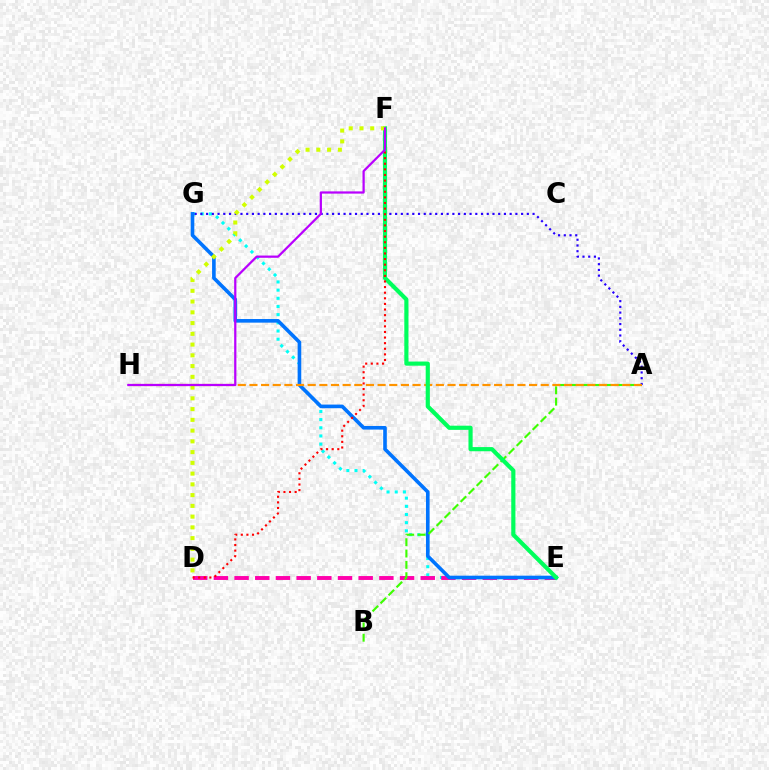{('E', 'G'): [{'color': '#00fff6', 'line_style': 'dotted', 'thickness': 2.22}, {'color': '#0074ff', 'line_style': 'solid', 'thickness': 2.61}], ('D', 'E'): [{'color': '#ff00ac', 'line_style': 'dashed', 'thickness': 2.81}], ('A', 'G'): [{'color': '#2500ff', 'line_style': 'dotted', 'thickness': 1.56}], ('A', 'B'): [{'color': '#3dff00', 'line_style': 'dashed', 'thickness': 1.54}], ('A', 'H'): [{'color': '#ff9400', 'line_style': 'dashed', 'thickness': 1.58}], ('E', 'F'): [{'color': '#00ff5c', 'line_style': 'solid', 'thickness': 3.0}], ('D', 'F'): [{'color': '#ff0000', 'line_style': 'dotted', 'thickness': 1.52}, {'color': '#d1ff00', 'line_style': 'dotted', 'thickness': 2.92}], ('F', 'H'): [{'color': '#b900ff', 'line_style': 'solid', 'thickness': 1.61}]}